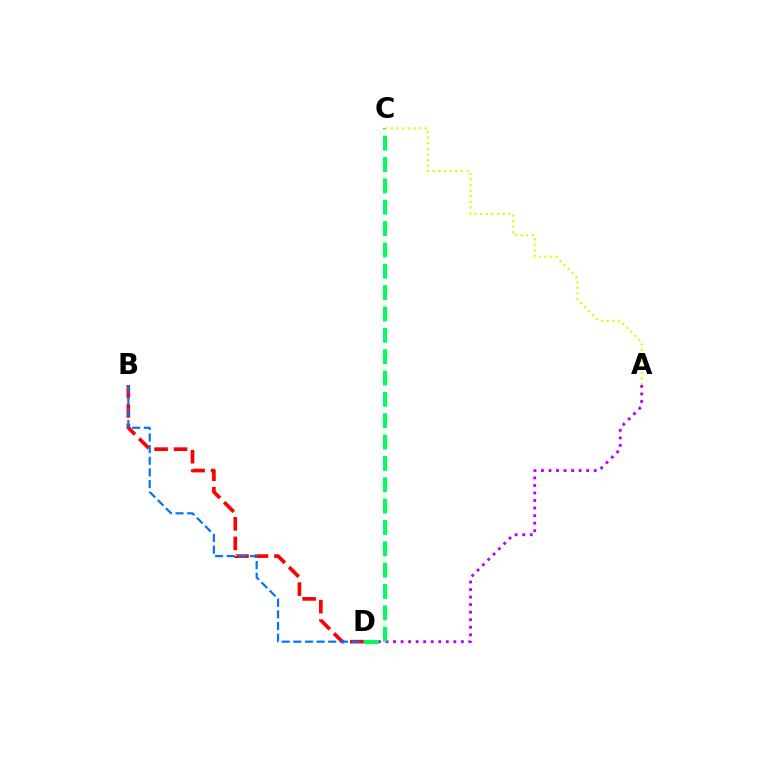{('B', 'D'): [{'color': '#ff0000', 'line_style': 'dashed', 'thickness': 2.65}, {'color': '#0074ff', 'line_style': 'dashed', 'thickness': 1.58}], ('A', 'D'): [{'color': '#b900ff', 'line_style': 'dotted', 'thickness': 2.05}], ('C', 'D'): [{'color': '#00ff5c', 'line_style': 'dashed', 'thickness': 2.9}], ('A', 'C'): [{'color': '#d1ff00', 'line_style': 'dotted', 'thickness': 1.53}]}